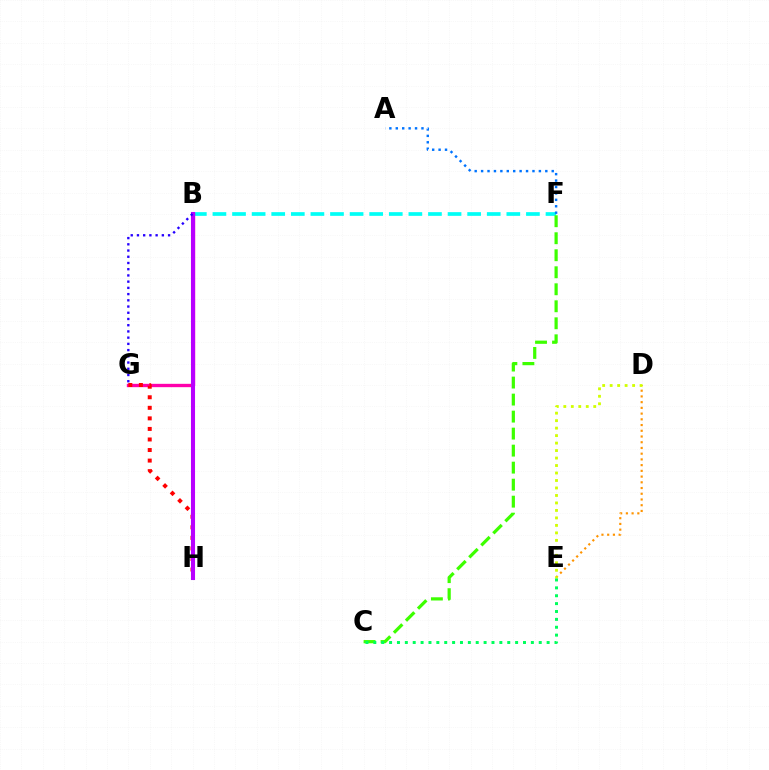{('B', 'F'): [{'color': '#00fff6', 'line_style': 'dashed', 'thickness': 2.66}], ('B', 'G'): [{'color': '#ff00ac', 'line_style': 'solid', 'thickness': 2.41}, {'color': '#2500ff', 'line_style': 'dotted', 'thickness': 1.69}], ('G', 'H'): [{'color': '#ff0000', 'line_style': 'dotted', 'thickness': 2.87}], ('B', 'H'): [{'color': '#b900ff', 'line_style': 'solid', 'thickness': 2.93}], ('D', 'E'): [{'color': '#ff9400', 'line_style': 'dotted', 'thickness': 1.56}, {'color': '#d1ff00', 'line_style': 'dotted', 'thickness': 2.03}], ('C', 'F'): [{'color': '#3dff00', 'line_style': 'dashed', 'thickness': 2.31}], ('A', 'F'): [{'color': '#0074ff', 'line_style': 'dotted', 'thickness': 1.74}], ('C', 'E'): [{'color': '#00ff5c', 'line_style': 'dotted', 'thickness': 2.14}]}